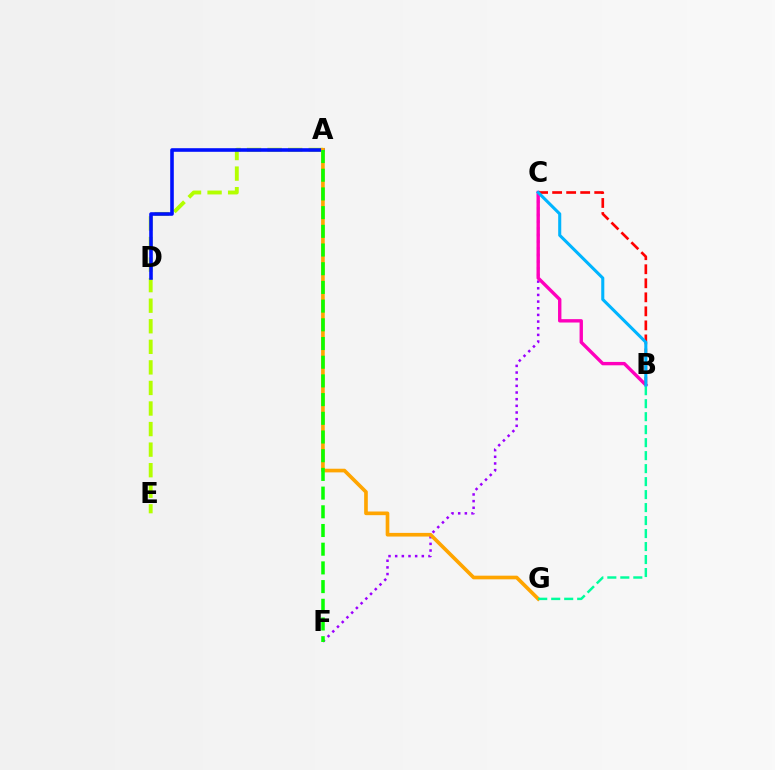{('C', 'F'): [{'color': '#9b00ff', 'line_style': 'dotted', 'thickness': 1.81}], ('A', 'E'): [{'color': '#b3ff00', 'line_style': 'dashed', 'thickness': 2.79}], ('B', 'C'): [{'color': '#ff00bd', 'line_style': 'solid', 'thickness': 2.43}, {'color': '#ff0000', 'line_style': 'dashed', 'thickness': 1.91}, {'color': '#00b5ff', 'line_style': 'solid', 'thickness': 2.21}], ('A', 'D'): [{'color': '#0010ff', 'line_style': 'solid', 'thickness': 2.59}], ('A', 'G'): [{'color': '#ffa500', 'line_style': 'solid', 'thickness': 2.63}], ('B', 'G'): [{'color': '#00ff9d', 'line_style': 'dashed', 'thickness': 1.76}], ('A', 'F'): [{'color': '#08ff00', 'line_style': 'dashed', 'thickness': 2.54}]}